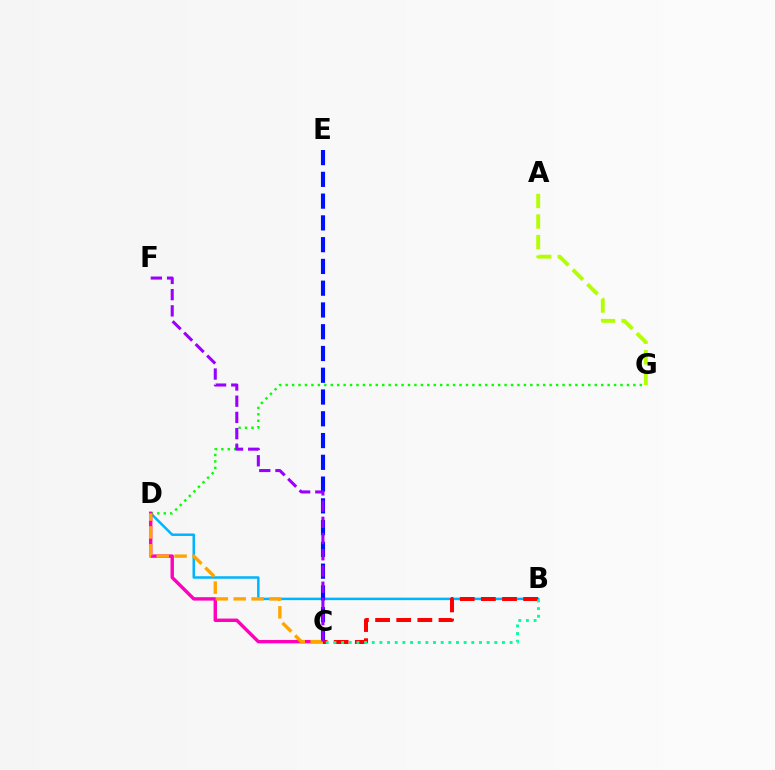{('A', 'G'): [{'color': '#b3ff00', 'line_style': 'dashed', 'thickness': 2.79}], ('B', 'D'): [{'color': '#00b5ff', 'line_style': 'solid', 'thickness': 1.8}], ('D', 'G'): [{'color': '#08ff00', 'line_style': 'dotted', 'thickness': 1.75}], ('C', 'D'): [{'color': '#ff00bd', 'line_style': 'solid', 'thickness': 2.46}, {'color': '#ffa500', 'line_style': 'dashed', 'thickness': 2.43}], ('C', 'E'): [{'color': '#0010ff', 'line_style': 'dashed', 'thickness': 2.96}], ('B', 'C'): [{'color': '#ff0000', 'line_style': 'dashed', 'thickness': 2.87}, {'color': '#00ff9d', 'line_style': 'dotted', 'thickness': 2.08}], ('C', 'F'): [{'color': '#9b00ff', 'line_style': 'dashed', 'thickness': 2.2}]}